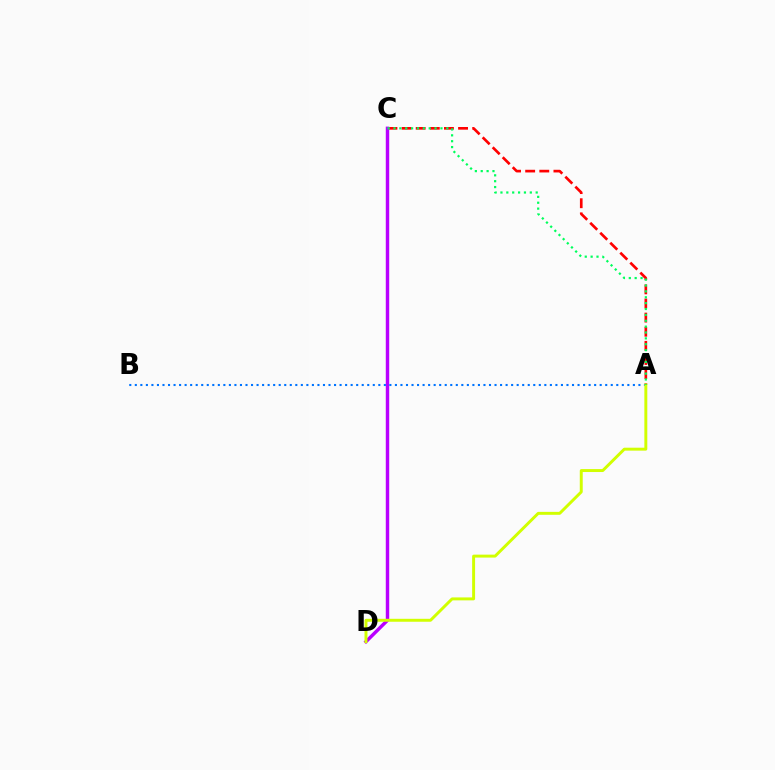{('A', 'C'): [{'color': '#ff0000', 'line_style': 'dashed', 'thickness': 1.92}, {'color': '#00ff5c', 'line_style': 'dotted', 'thickness': 1.6}], ('C', 'D'): [{'color': '#b900ff', 'line_style': 'solid', 'thickness': 2.47}], ('A', 'B'): [{'color': '#0074ff', 'line_style': 'dotted', 'thickness': 1.5}], ('A', 'D'): [{'color': '#d1ff00', 'line_style': 'solid', 'thickness': 2.12}]}